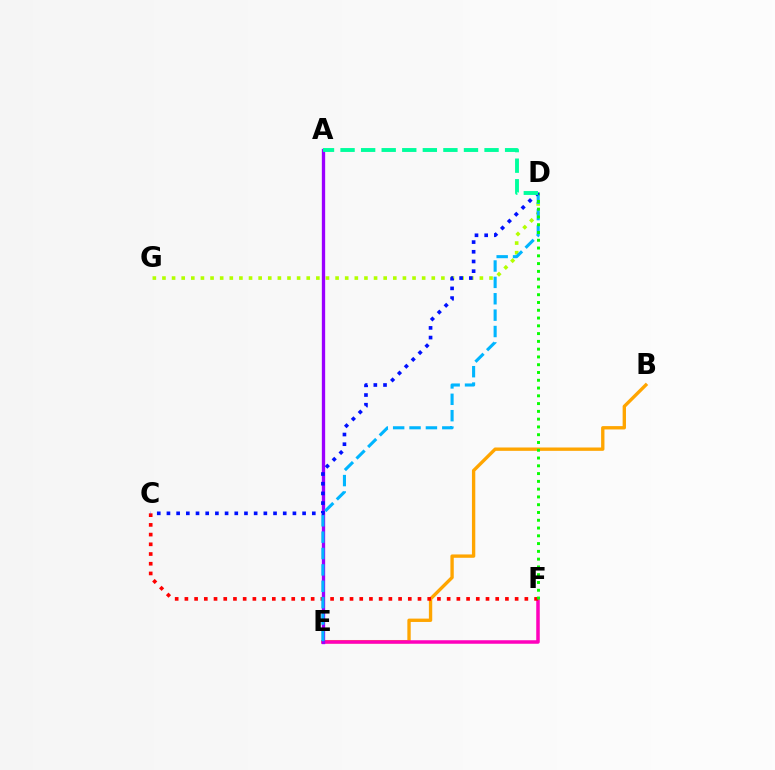{('B', 'E'): [{'color': '#ffa500', 'line_style': 'solid', 'thickness': 2.41}], ('E', 'F'): [{'color': '#ff00bd', 'line_style': 'solid', 'thickness': 2.52}], ('D', 'G'): [{'color': '#b3ff00', 'line_style': 'dotted', 'thickness': 2.61}], ('A', 'E'): [{'color': '#9b00ff', 'line_style': 'solid', 'thickness': 2.39}], ('C', 'F'): [{'color': '#ff0000', 'line_style': 'dotted', 'thickness': 2.64}], ('D', 'E'): [{'color': '#00b5ff', 'line_style': 'dashed', 'thickness': 2.23}], ('D', 'F'): [{'color': '#08ff00', 'line_style': 'dotted', 'thickness': 2.11}], ('C', 'D'): [{'color': '#0010ff', 'line_style': 'dotted', 'thickness': 2.63}], ('A', 'D'): [{'color': '#00ff9d', 'line_style': 'dashed', 'thickness': 2.79}]}